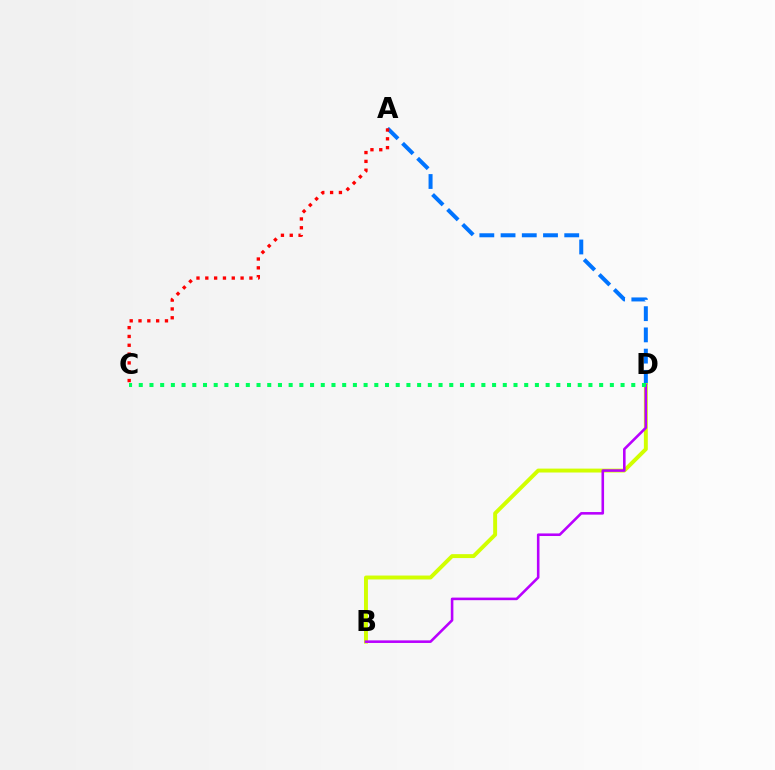{('A', 'D'): [{'color': '#0074ff', 'line_style': 'dashed', 'thickness': 2.88}], ('A', 'C'): [{'color': '#ff0000', 'line_style': 'dotted', 'thickness': 2.4}], ('B', 'D'): [{'color': '#d1ff00', 'line_style': 'solid', 'thickness': 2.82}, {'color': '#b900ff', 'line_style': 'solid', 'thickness': 1.86}], ('C', 'D'): [{'color': '#00ff5c', 'line_style': 'dotted', 'thickness': 2.91}]}